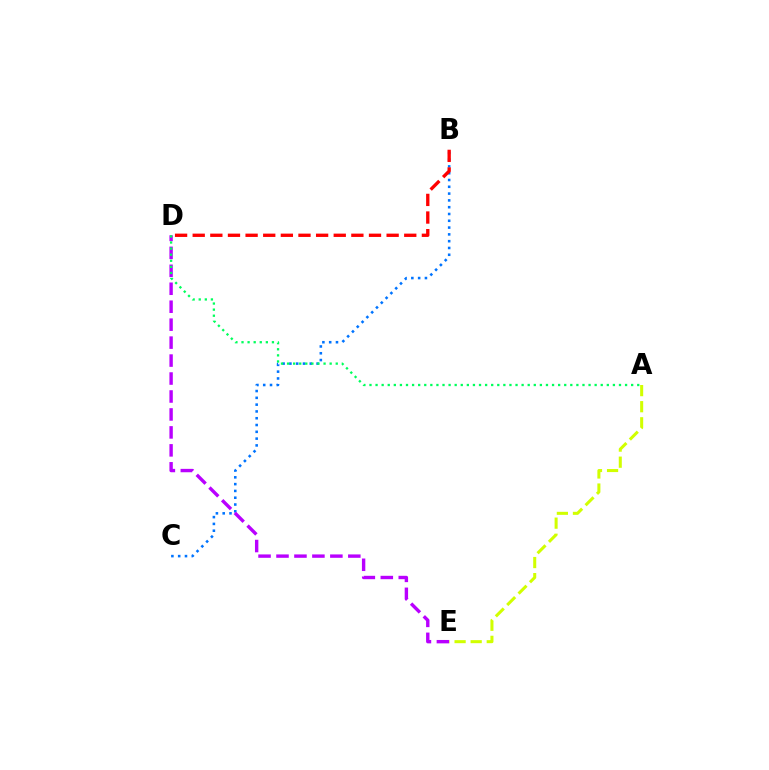{('B', 'C'): [{'color': '#0074ff', 'line_style': 'dotted', 'thickness': 1.85}], ('D', 'E'): [{'color': '#b900ff', 'line_style': 'dashed', 'thickness': 2.44}], ('B', 'D'): [{'color': '#ff0000', 'line_style': 'dashed', 'thickness': 2.39}], ('A', 'D'): [{'color': '#00ff5c', 'line_style': 'dotted', 'thickness': 1.65}], ('A', 'E'): [{'color': '#d1ff00', 'line_style': 'dashed', 'thickness': 2.19}]}